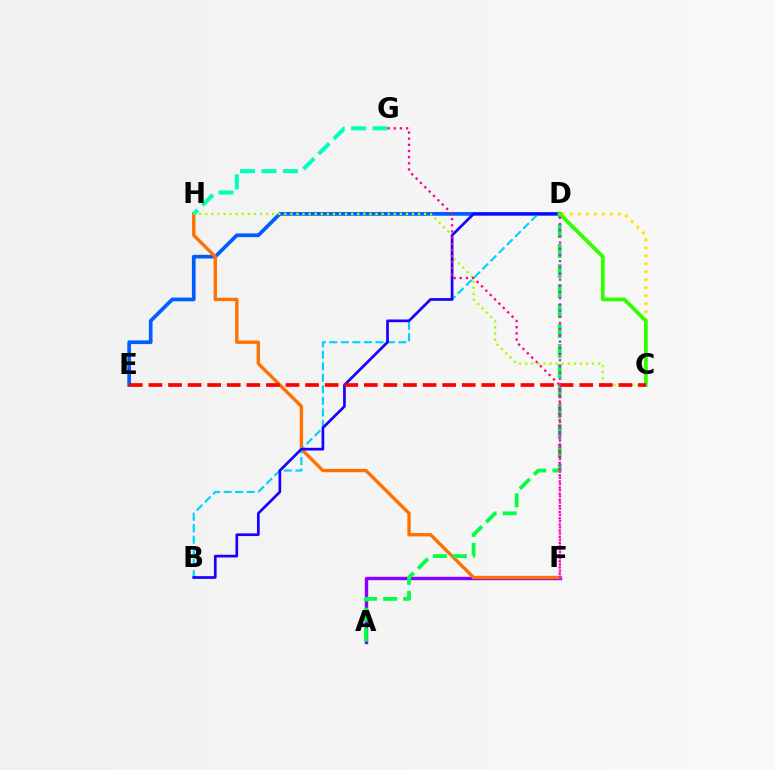{('A', 'F'): [{'color': '#8a00ff', 'line_style': 'solid', 'thickness': 2.46}], ('C', 'D'): [{'color': '#ffe600', 'line_style': 'dotted', 'thickness': 2.17}, {'color': '#31ff00', 'line_style': 'solid', 'thickness': 2.74}], ('D', 'E'): [{'color': '#005dff', 'line_style': 'solid', 'thickness': 2.67}], ('F', 'H'): [{'color': '#ff7000', 'line_style': 'solid', 'thickness': 2.42}], ('C', 'H'): [{'color': '#a2ff00', 'line_style': 'dotted', 'thickness': 1.65}], ('B', 'D'): [{'color': '#00d3ff', 'line_style': 'dashed', 'thickness': 1.56}, {'color': '#1900ff', 'line_style': 'solid', 'thickness': 1.94}], ('G', 'H'): [{'color': '#00ffbb', 'line_style': 'dashed', 'thickness': 2.91}], ('A', 'D'): [{'color': '#00ff45', 'line_style': 'dashed', 'thickness': 2.72}], ('F', 'G'): [{'color': '#ff0088', 'line_style': 'dotted', 'thickness': 1.67}], ('C', 'E'): [{'color': '#ff0000', 'line_style': 'dashed', 'thickness': 2.66}], ('D', 'F'): [{'color': '#fa00f9', 'line_style': 'dotted', 'thickness': 1.68}]}